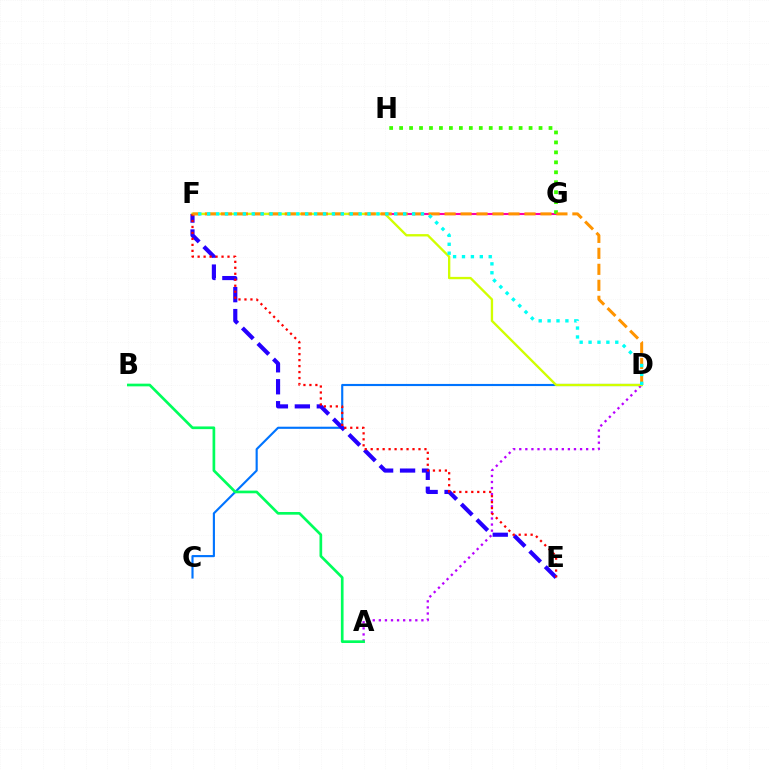{('C', 'D'): [{'color': '#0074ff', 'line_style': 'solid', 'thickness': 1.54}], ('E', 'F'): [{'color': '#2500ff', 'line_style': 'dashed', 'thickness': 2.98}, {'color': '#ff0000', 'line_style': 'dotted', 'thickness': 1.62}], ('A', 'D'): [{'color': '#b900ff', 'line_style': 'dotted', 'thickness': 1.65}], ('A', 'B'): [{'color': '#00ff5c', 'line_style': 'solid', 'thickness': 1.93}], ('F', 'G'): [{'color': '#ff00ac', 'line_style': 'solid', 'thickness': 1.51}], ('D', 'F'): [{'color': '#d1ff00', 'line_style': 'solid', 'thickness': 1.69}, {'color': '#ff9400', 'line_style': 'dashed', 'thickness': 2.17}, {'color': '#00fff6', 'line_style': 'dotted', 'thickness': 2.42}], ('G', 'H'): [{'color': '#3dff00', 'line_style': 'dotted', 'thickness': 2.71}]}